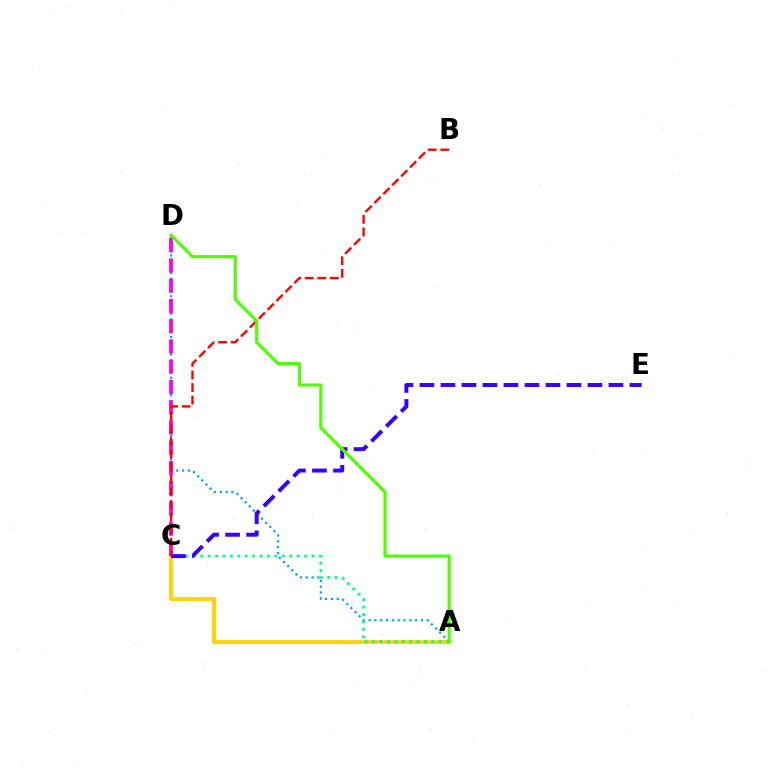{('A', 'C'): [{'color': '#ffd500', 'line_style': 'solid', 'thickness': 2.81}, {'color': '#00ff86', 'line_style': 'dotted', 'thickness': 2.02}], ('A', 'D'): [{'color': '#009eff', 'line_style': 'dotted', 'thickness': 1.58}, {'color': '#4fff00', 'line_style': 'solid', 'thickness': 2.27}], ('C', 'D'): [{'color': '#ff00ed', 'line_style': 'dashed', 'thickness': 2.75}], ('C', 'E'): [{'color': '#3700ff', 'line_style': 'dashed', 'thickness': 2.85}], ('B', 'C'): [{'color': '#ff0000', 'line_style': 'dashed', 'thickness': 1.71}]}